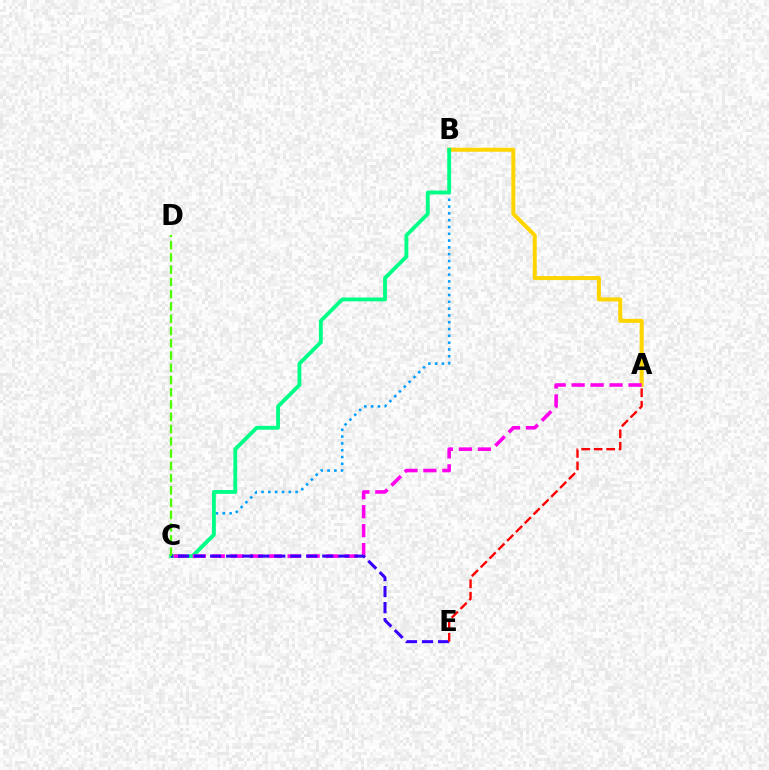{('A', 'B'): [{'color': '#ffd500', 'line_style': 'solid', 'thickness': 2.89}], ('B', 'C'): [{'color': '#009eff', 'line_style': 'dotted', 'thickness': 1.85}, {'color': '#00ff86', 'line_style': 'solid', 'thickness': 2.77}], ('A', 'C'): [{'color': '#ff00ed', 'line_style': 'dashed', 'thickness': 2.58}], ('C', 'E'): [{'color': '#3700ff', 'line_style': 'dashed', 'thickness': 2.18}], ('A', 'E'): [{'color': '#ff0000', 'line_style': 'dashed', 'thickness': 1.69}], ('C', 'D'): [{'color': '#4fff00', 'line_style': 'dashed', 'thickness': 1.67}]}